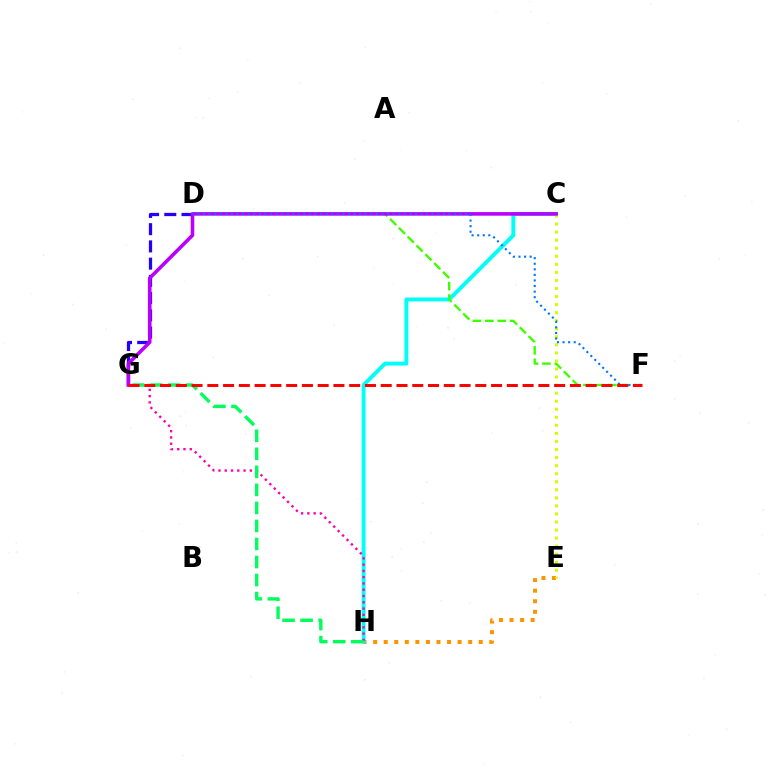{('E', 'H'): [{'color': '#ff9400', 'line_style': 'dotted', 'thickness': 2.87}], ('D', 'G'): [{'color': '#2500ff', 'line_style': 'dashed', 'thickness': 2.34}], ('C', 'H'): [{'color': '#00fff6', 'line_style': 'solid', 'thickness': 2.82}], ('D', 'F'): [{'color': '#3dff00', 'line_style': 'dashed', 'thickness': 1.69}, {'color': '#0074ff', 'line_style': 'dotted', 'thickness': 1.51}], ('G', 'H'): [{'color': '#ff00ac', 'line_style': 'dotted', 'thickness': 1.7}, {'color': '#00ff5c', 'line_style': 'dashed', 'thickness': 2.45}], ('C', 'E'): [{'color': '#d1ff00', 'line_style': 'dotted', 'thickness': 2.19}], ('C', 'G'): [{'color': '#b900ff', 'line_style': 'solid', 'thickness': 2.58}], ('F', 'G'): [{'color': '#ff0000', 'line_style': 'dashed', 'thickness': 2.14}]}